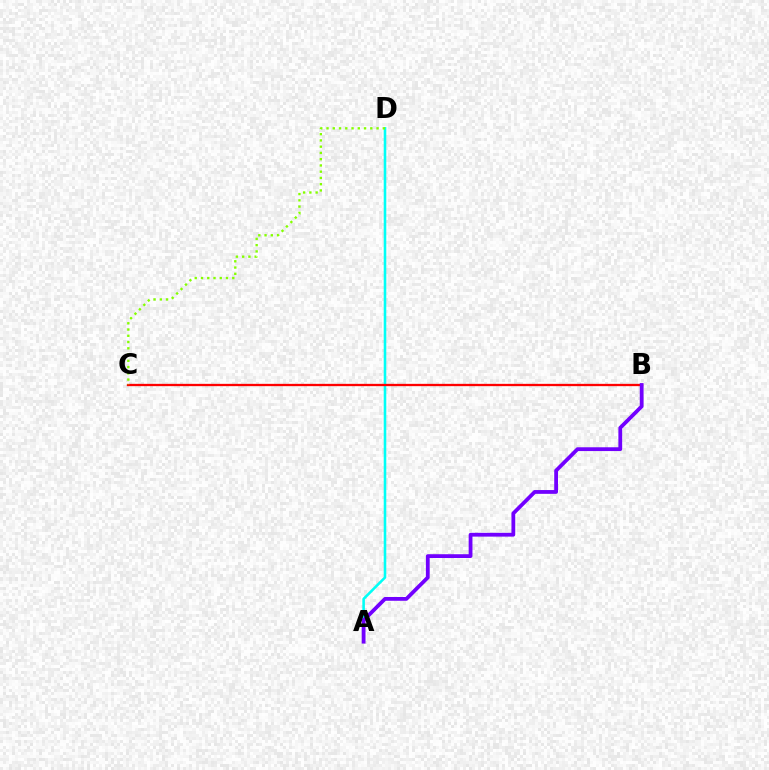{('A', 'D'): [{'color': '#00fff6', 'line_style': 'solid', 'thickness': 1.85}], ('B', 'C'): [{'color': '#ff0000', 'line_style': 'solid', 'thickness': 1.66}], ('C', 'D'): [{'color': '#84ff00', 'line_style': 'dotted', 'thickness': 1.7}], ('A', 'B'): [{'color': '#7200ff', 'line_style': 'solid', 'thickness': 2.73}]}